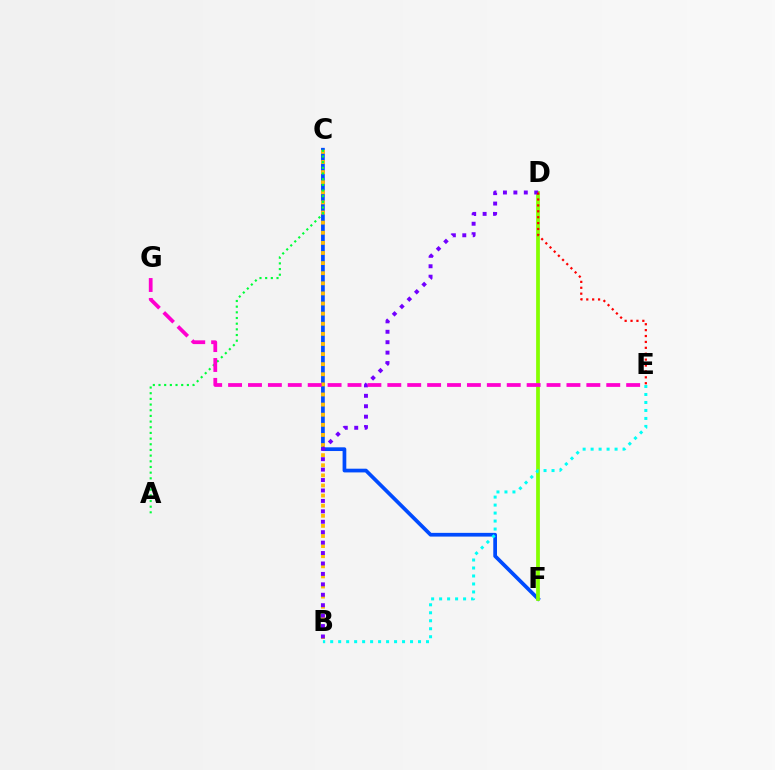{('C', 'F'): [{'color': '#004bff', 'line_style': 'solid', 'thickness': 2.68}], ('B', 'C'): [{'color': '#ffbd00', 'line_style': 'dotted', 'thickness': 2.75}], ('A', 'C'): [{'color': '#00ff39', 'line_style': 'dotted', 'thickness': 1.54}], ('D', 'F'): [{'color': '#84ff00', 'line_style': 'solid', 'thickness': 2.7}], ('B', 'D'): [{'color': '#7200ff', 'line_style': 'dotted', 'thickness': 2.83}], ('D', 'E'): [{'color': '#ff0000', 'line_style': 'dotted', 'thickness': 1.6}], ('B', 'E'): [{'color': '#00fff6', 'line_style': 'dotted', 'thickness': 2.17}], ('E', 'G'): [{'color': '#ff00cf', 'line_style': 'dashed', 'thickness': 2.7}]}